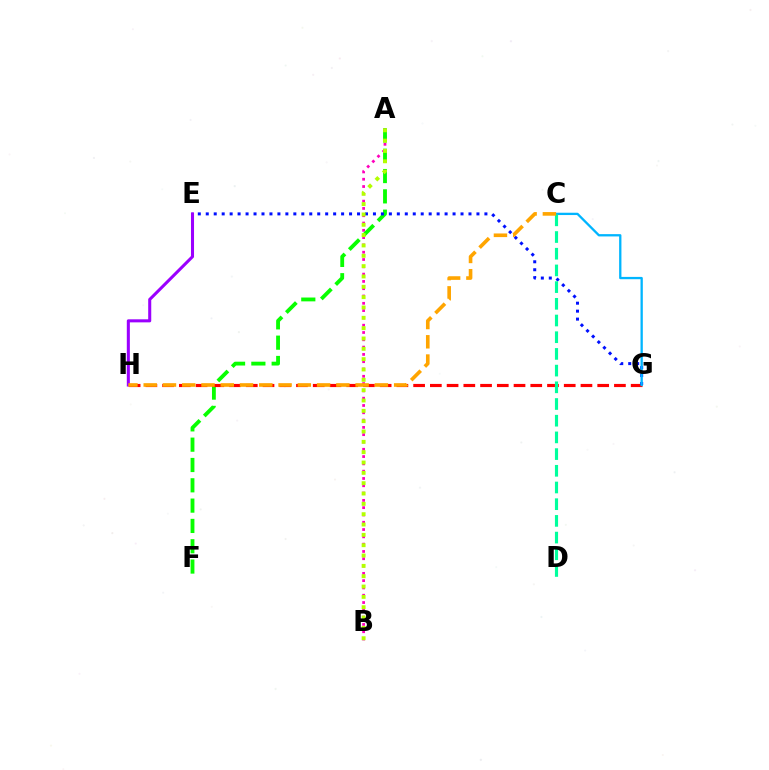{('A', 'B'): [{'color': '#ff00bd', 'line_style': 'dotted', 'thickness': 1.98}, {'color': '#b3ff00', 'line_style': 'dotted', 'thickness': 2.81}], ('A', 'F'): [{'color': '#08ff00', 'line_style': 'dashed', 'thickness': 2.76}], ('G', 'H'): [{'color': '#ff0000', 'line_style': 'dashed', 'thickness': 2.27}], ('E', 'G'): [{'color': '#0010ff', 'line_style': 'dotted', 'thickness': 2.16}], ('C', 'G'): [{'color': '#00b5ff', 'line_style': 'solid', 'thickness': 1.66}], ('C', 'D'): [{'color': '#00ff9d', 'line_style': 'dashed', 'thickness': 2.27}], ('E', 'H'): [{'color': '#9b00ff', 'line_style': 'solid', 'thickness': 2.2}], ('C', 'H'): [{'color': '#ffa500', 'line_style': 'dashed', 'thickness': 2.62}]}